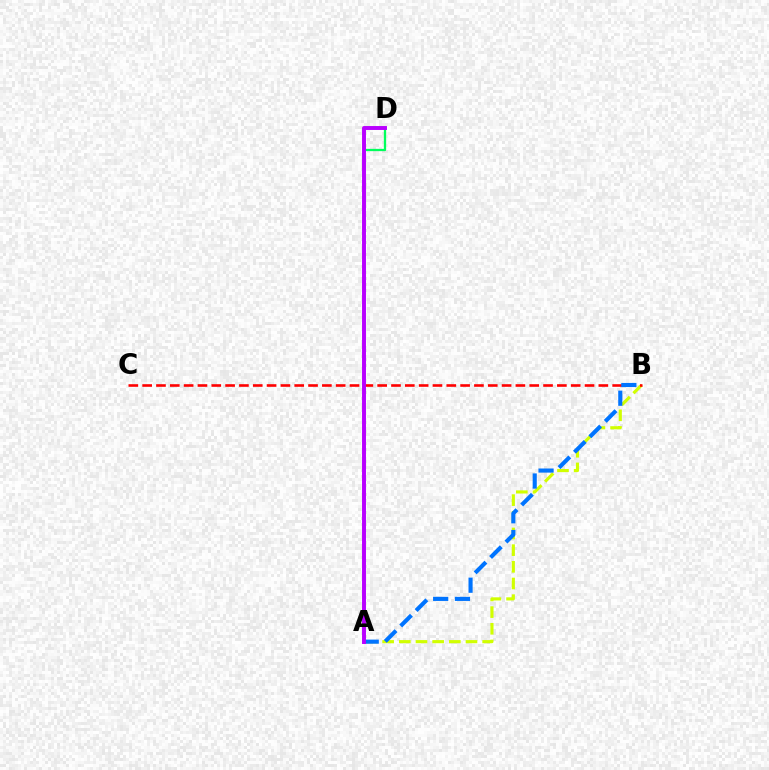{('A', 'B'): [{'color': '#d1ff00', 'line_style': 'dashed', 'thickness': 2.26}, {'color': '#0074ff', 'line_style': 'dashed', 'thickness': 2.96}], ('B', 'C'): [{'color': '#ff0000', 'line_style': 'dashed', 'thickness': 1.88}], ('A', 'D'): [{'color': '#00ff5c', 'line_style': 'solid', 'thickness': 1.65}, {'color': '#b900ff', 'line_style': 'solid', 'thickness': 2.83}]}